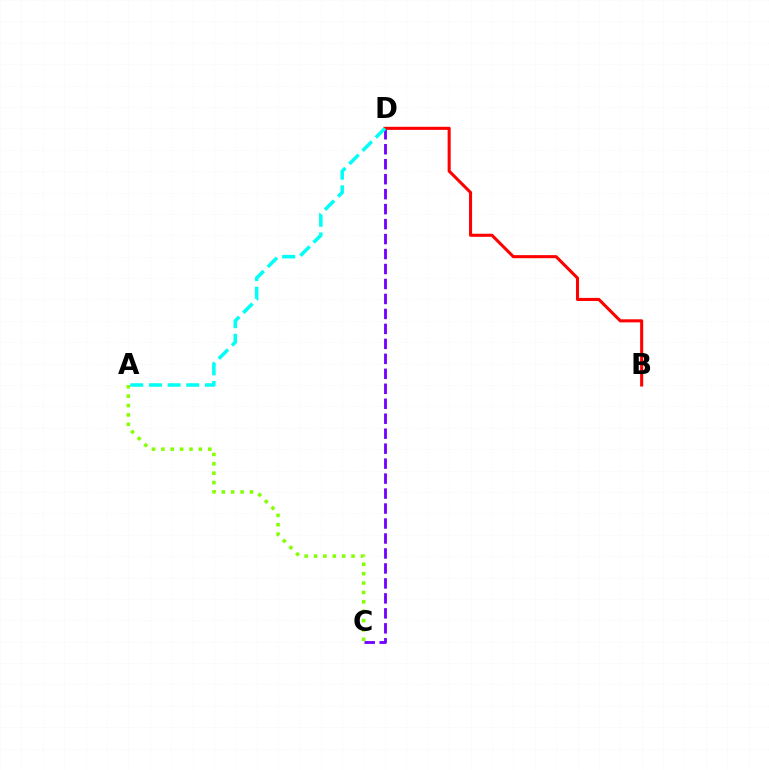{('C', 'D'): [{'color': '#7200ff', 'line_style': 'dashed', 'thickness': 2.03}], ('B', 'D'): [{'color': '#ff0000', 'line_style': 'solid', 'thickness': 2.21}], ('A', 'D'): [{'color': '#00fff6', 'line_style': 'dashed', 'thickness': 2.54}], ('A', 'C'): [{'color': '#84ff00', 'line_style': 'dotted', 'thickness': 2.55}]}